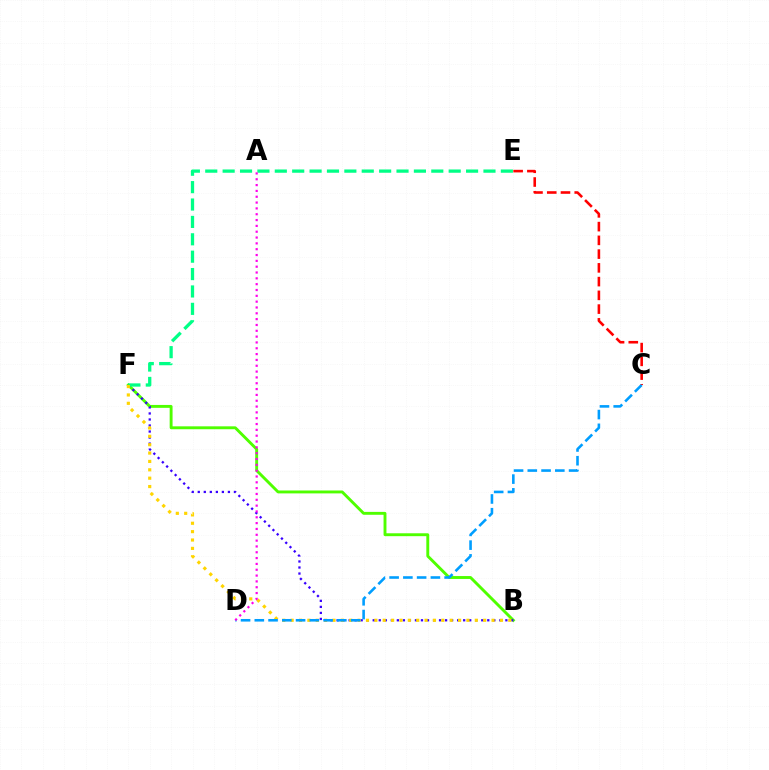{('C', 'E'): [{'color': '#ff0000', 'line_style': 'dashed', 'thickness': 1.87}], ('B', 'F'): [{'color': '#4fff00', 'line_style': 'solid', 'thickness': 2.09}, {'color': '#3700ff', 'line_style': 'dotted', 'thickness': 1.64}, {'color': '#ffd500', 'line_style': 'dotted', 'thickness': 2.27}], ('E', 'F'): [{'color': '#00ff86', 'line_style': 'dashed', 'thickness': 2.36}], ('C', 'D'): [{'color': '#009eff', 'line_style': 'dashed', 'thickness': 1.87}], ('A', 'D'): [{'color': '#ff00ed', 'line_style': 'dotted', 'thickness': 1.58}]}